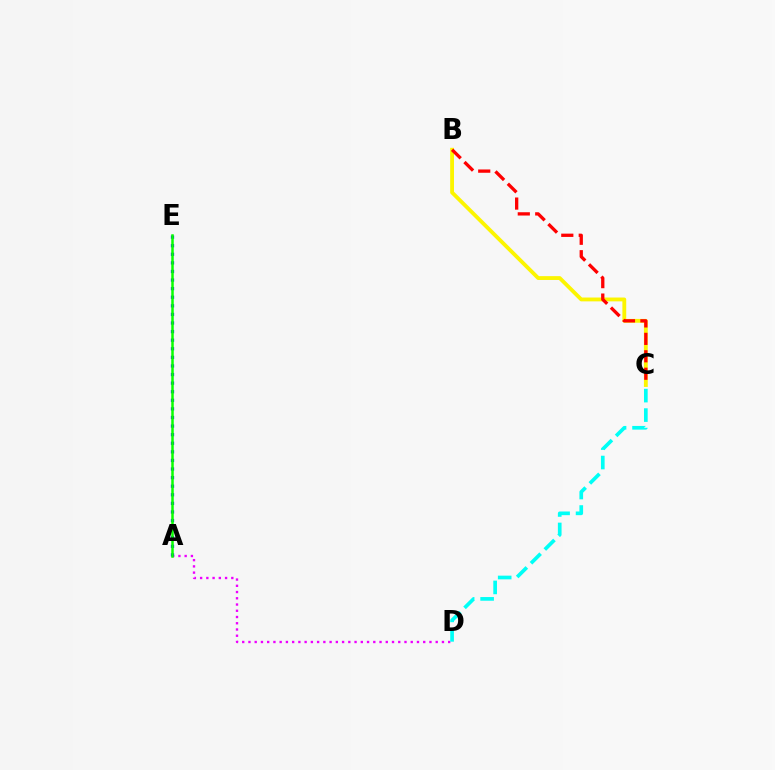{('A', 'D'): [{'color': '#ee00ff', 'line_style': 'dotted', 'thickness': 1.7}], ('A', 'E'): [{'color': '#0010ff', 'line_style': 'dotted', 'thickness': 2.33}, {'color': '#08ff00', 'line_style': 'solid', 'thickness': 1.8}], ('B', 'C'): [{'color': '#fcf500', 'line_style': 'solid', 'thickness': 2.76}, {'color': '#ff0000', 'line_style': 'dashed', 'thickness': 2.37}], ('C', 'D'): [{'color': '#00fff6', 'line_style': 'dashed', 'thickness': 2.65}]}